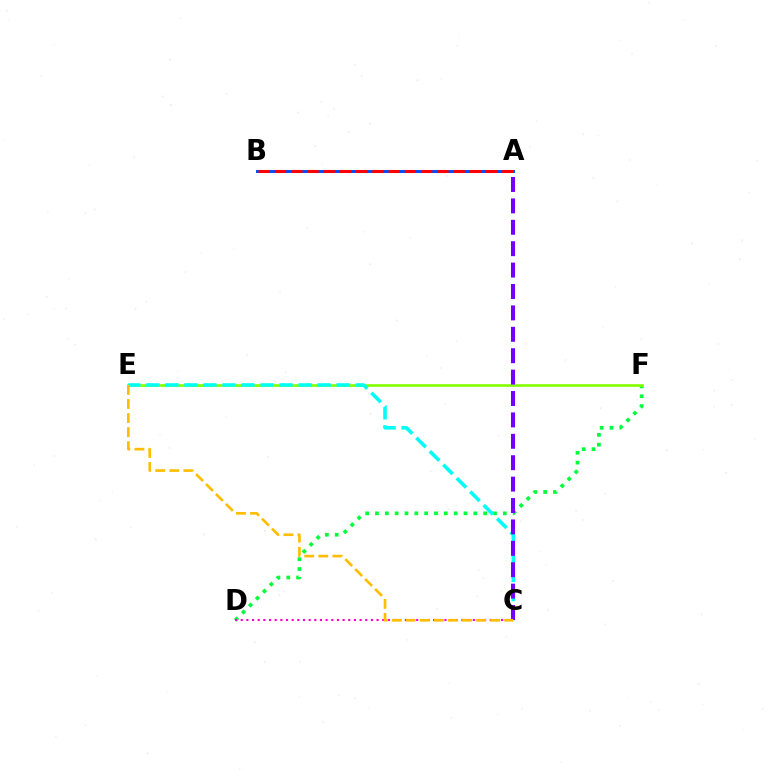{('D', 'F'): [{'color': '#00ff39', 'line_style': 'dotted', 'thickness': 2.67}], ('C', 'D'): [{'color': '#ff00cf', 'line_style': 'dotted', 'thickness': 1.54}], ('E', 'F'): [{'color': '#84ff00', 'line_style': 'solid', 'thickness': 1.91}], ('A', 'B'): [{'color': '#004bff', 'line_style': 'solid', 'thickness': 2.12}, {'color': '#ff0000', 'line_style': 'dashed', 'thickness': 2.21}], ('C', 'E'): [{'color': '#00fff6', 'line_style': 'dashed', 'thickness': 2.59}, {'color': '#ffbd00', 'line_style': 'dashed', 'thickness': 1.91}], ('A', 'C'): [{'color': '#7200ff', 'line_style': 'dashed', 'thickness': 2.91}]}